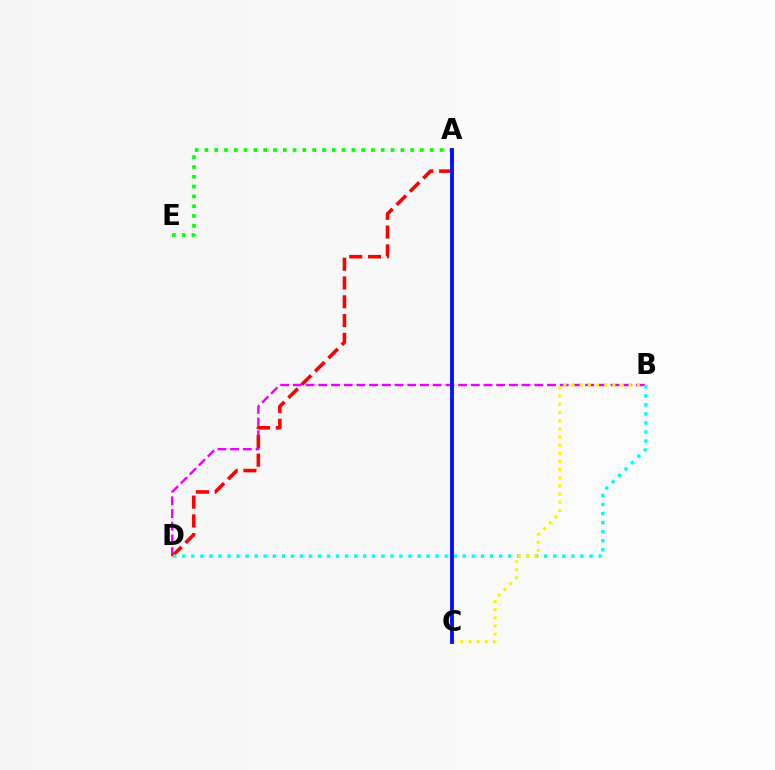{('B', 'D'): [{'color': '#ee00ff', 'line_style': 'dashed', 'thickness': 1.73}, {'color': '#00fff6', 'line_style': 'dotted', 'thickness': 2.46}], ('A', 'D'): [{'color': '#ff0000', 'line_style': 'dashed', 'thickness': 2.55}], ('A', 'E'): [{'color': '#08ff00', 'line_style': 'dotted', 'thickness': 2.66}], ('B', 'C'): [{'color': '#fcf500', 'line_style': 'dotted', 'thickness': 2.22}], ('A', 'C'): [{'color': '#0010ff', 'line_style': 'solid', 'thickness': 2.77}]}